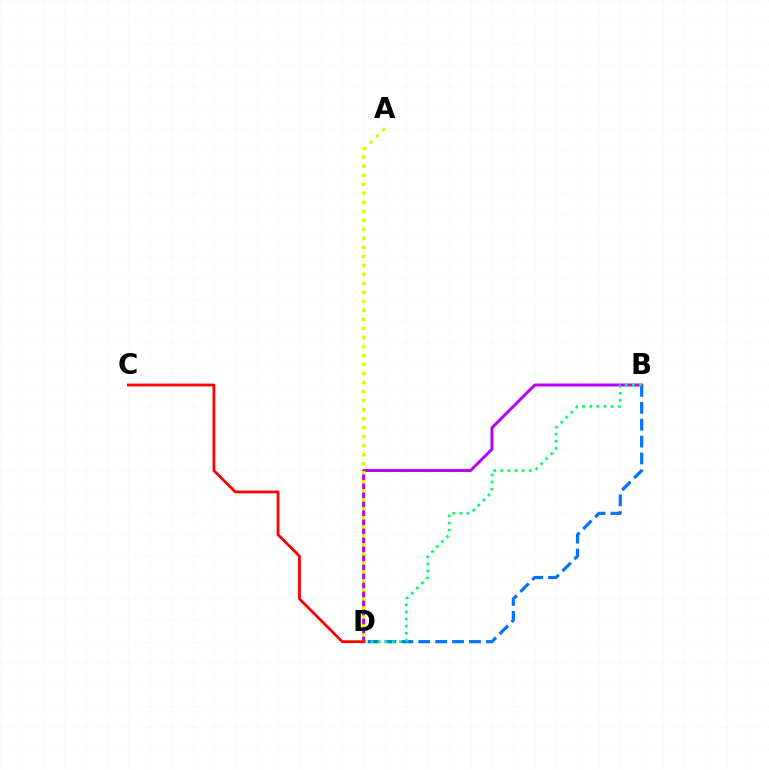{('B', 'D'): [{'color': '#0074ff', 'line_style': 'dashed', 'thickness': 2.3}, {'color': '#b900ff', 'line_style': 'solid', 'thickness': 2.14}, {'color': '#00ff5c', 'line_style': 'dotted', 'thickness': 1.93}], ('A', 'D'): [{'color': '#d1ff00', 'line_style': 'dotted', 'thickness': 2.45}], ('C', 'D'): [{'color': '#ff0000', 'line_style': 'solid', 'thickness': 2.0}]}